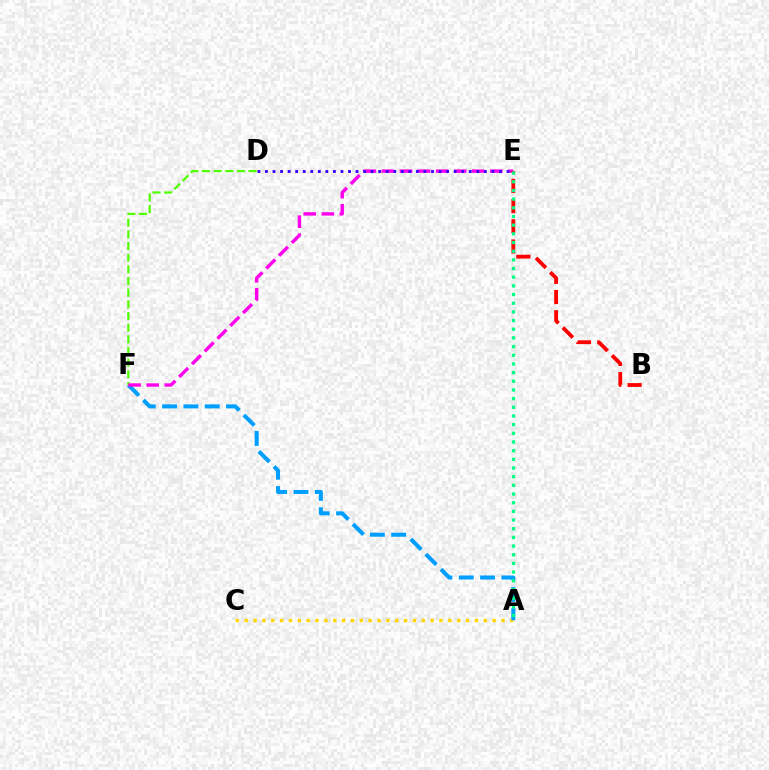{('A', 'C'): [{'color': '#ffd500', 'line_style': 'dotted', 'thickness': 2.41}], ('A', 'F'): [{'color': '#009eff', 'line_style': 'dashed', 'thickness': 2.9}], ('D', 'F'): [{'color': '#4fff00', 'line_style': 'dashed', 'thickness': 1.58}], ('E', 'F'): [{'color': '#ff00ed', 'line_style': 'dashed', 'thickness': 2.45}], ('D', 'E'): [{'color': '#3700ff', 'line_style': 'dotted', 'thickness': 2.05}], ('B', 'E'): [{'color': '#ff0000', 'line_style': 'dashed', 'thickness': 2.74}], ('A', 'E'): [{'color': '#00ff86', 'line_style': 'dotted', 'thickness': 2.36}]}